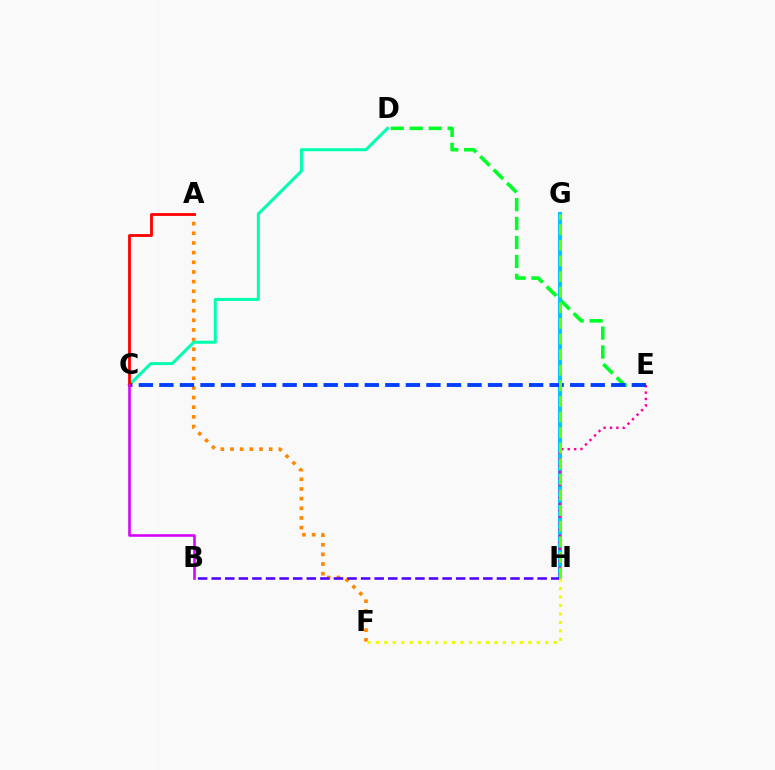{('D', 'E'): [{'color': '#00ff27', 'line_style': 'dashed', 'thickness': 2.57}], ('A', 'F'): [{'color': '#ff8800', 'line_style': 'dotted', 'thickness': 2.63}], ('C', 'D'): [{'color': '#00ffaf', 'line_style': 'solid', 'thickness': 2.18}], ('G', 'H'): [{'color': '#00c7ff', 'line_style': 'solid', 'thickness': 2.96}, {'color': '#66ff00', 'line_style': 'dashed', 'thickness': 2.12}], ('B', 'H'): [{'color': '#4f00ff', 'line_style': 'dashed', 'thickness': 1.85}], ('E', 'H'): [{'color': '#ff00a0', 'line_style': 'dotted', 'thickness': 1.73}], ('C', 'E'): [{'color': '#003fff', 'line_style': 'dashed', 'thickness': 2.79}], ('A', 'C'): [{'color': '#ff0000', 'line_style': 'solid', 'thickness': 2.02}], ('B', 'C'): [{'color': '#d600ff', 'line_style': 'solid', 'thickness': 1.86}], ('F', 'H'): [{'color': '#eeff00', 'line_style': 'dotted', 'thickness': 2.3}]}